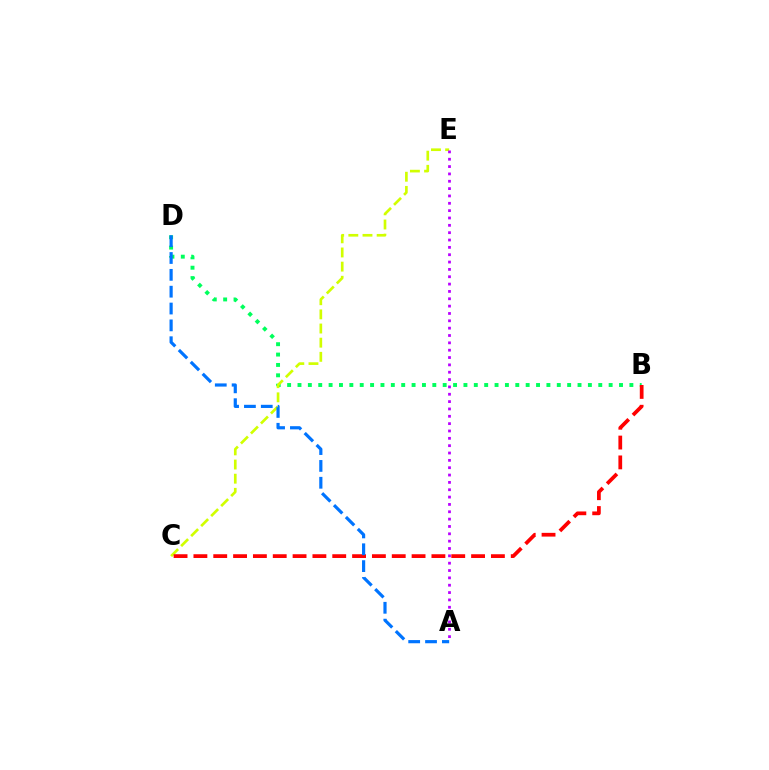{('B', 'D'): [{'color': '#00ff5c', 'line_style': 'dotted', 'thickness': 2.82}], ('C', 'E'): [{'color': '#d1ff00', 'line_style': 'dashed', 'thickness': 1.92}], ('A', 'E'): [{'color': '#b900ff', 'line_style': 'dotted', 'thickness': 2.0}], ('B', 'C'): [{'color': '#ff0000', 'line_style': 'dashed', 'thickness': 2.69}], ('A', 'D'): [{'color': '#0074ff', 'line_style': 'dashed', 'thickness': 2.29}]}